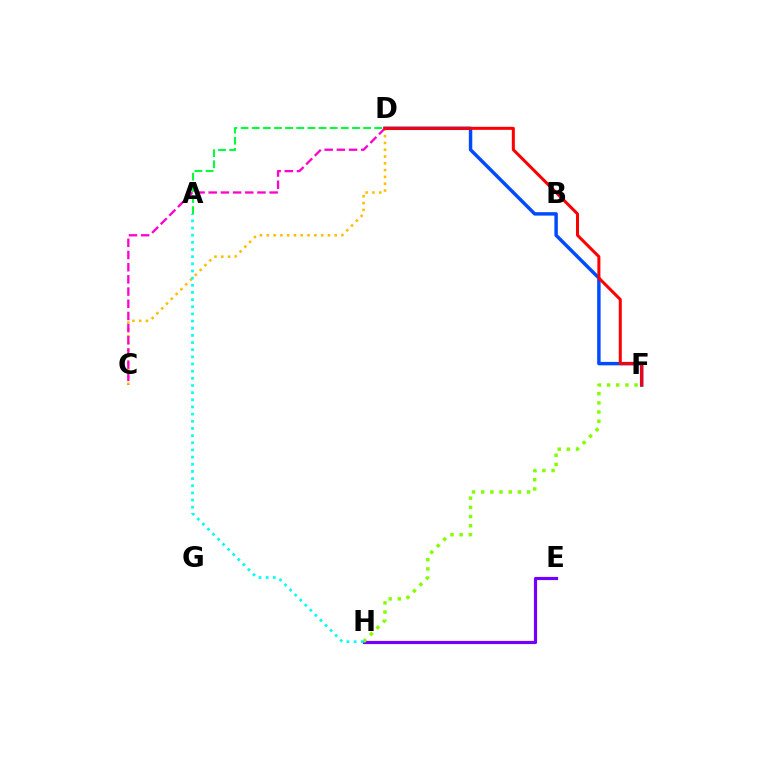{('E', 'H'): [{'color': '#7200ff', 'line_style': 'solid', 'thickness': 2.29}], ('D', 'F'): [{'color': '#004bff', 'line_style': 'solid', 'thickness': 2.48}, {'color': '#ff0000', 'line_style': 'solid', 'thickness': 2.17}], ('C', 'D'): [{'color': '#ffbd00', 'line_style': 'dotted', 'thickness': 1.85}, {'color': '#ff00cf', 'line_style': 'dashed', 'thickness': 1.66}], ('A', 'D'): [{'color': '#00ff39', 'line_style': 'dashed', 'thickness': 1.51}], ('F', 'H'): [{'color': '#84ff00', 'line_style': 'dotted', 'thickness': 2.49}], ('A', 'H'): [{'color': '#00fff6', 'line_style': 'dotted', 'thickness': 1.94}]}